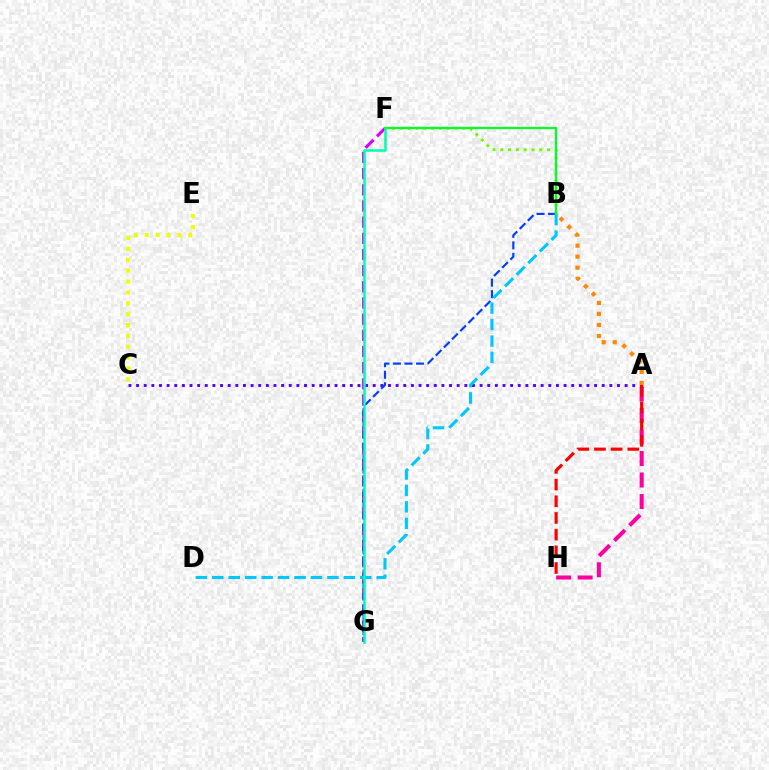{('B', 'F'): [{'color': '#66ff00', 'line_style': 'dotted', 'thickness': 2.12}, {'color': '#00ff27', 'line_style': 'solid', 'thickness': 1.61}], ('A', 'H'): [{'color': '#ff00a0', 'line_style': 'dashed', 'thickness': 2.92}, {'color': '#ff0000', 'line_style': 'dashed', 'thickness': 2.27}], ('C', 'E'): [{'color': '#eeff00', 'line_style': 'dotted', 'thickness': 2.95}], ('A', 'C'): [{'color': '#4f00ff', 'line_style': 'dotted', 'thickness': 2.07}], ('F', 'G'): [{'color': '#d600ff', 'line_style': 'dashed', 'thickness': 2.2}, {'color': '#00ffaf', 'line_style': 'solid', 'thickness': 1.81}], ('B', 'G'): [{'color': '#003fff', 'line_style': 'dashed', 'thickness': 1.57}], ('B', 'D'): [{'color': '#00c7ff', 'line_style': 'dashed', 'thickness': 2.23}], ('A', 'B'): [{'color': '#ff8800', 'line_style': 'dotted', 'thickness': 3.0}]}